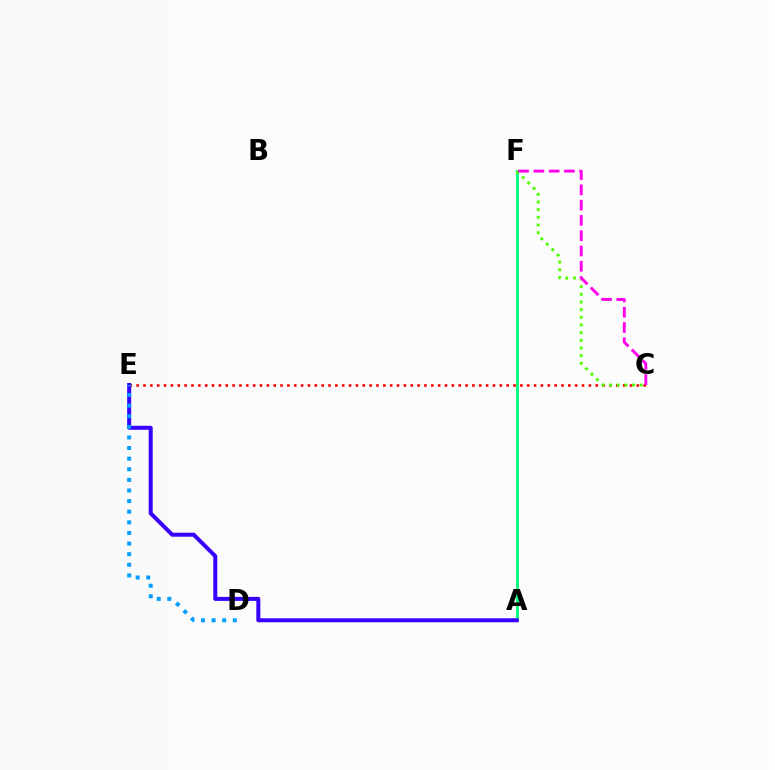{('A', 'F'): [{'color': '#ffd500', 'line_style': 'solid', 'thickness': 2.13}, {'color': '#00ff86', 'line_style': 'solid', 'thickness': 2.03}], ('C', 'E'): [{'color': '#ff0000', 'line_style': 'dotted', 'thickness': 1.86}], ('C', 'F'): [{'color': '#4fff00', 'line_style': 'dotted', 'thickness': 2.09}, {'color': '#ff00ed', 'line_style': 'dashed', 'thickness': 2.08}], ('A', 'E'): [{'color': '#3700ff', 'line_style': 'solid', 'thickness': 2.88}], ('D', 'E'): [{'color': '#009eff', 'line_style': 'dotted', 'thickness': 2.88}]}